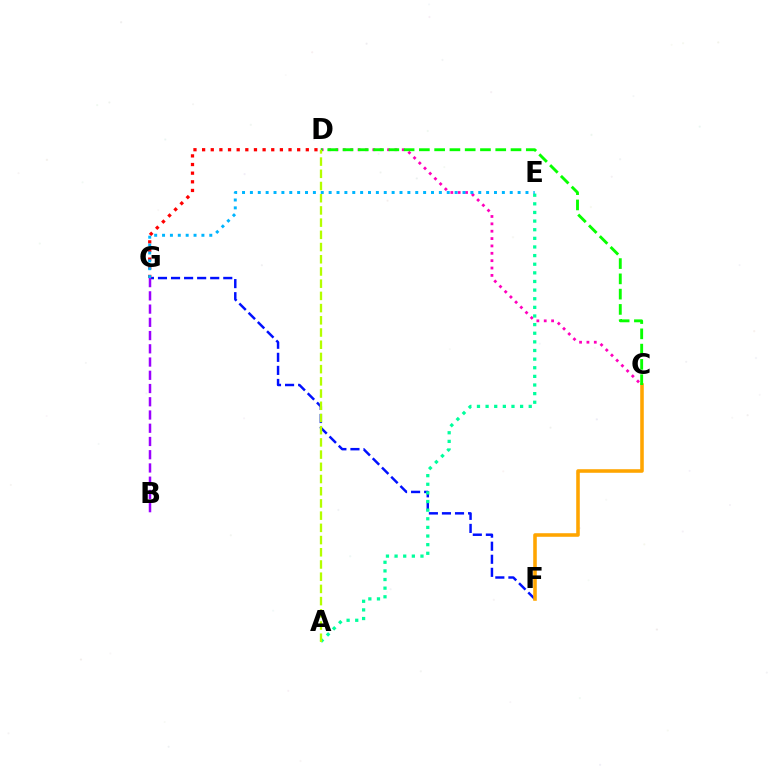{('C', 'D'): [{'color': '#ff00bd', 'line_style': 'dotted', 'thickness': 2.0}, {'color': '#08ff00', 'line_style': 'dashed', 'thickness': 2.07}], ('F', 'G'): [{'color': '#0010ff', 'line_style': 'dashed', 'thickness': 1.77}], ('C', 'F'): [{'color': '#ffa500', 'line_style': 'solid', 'thickness': 2.57}], ('A', 'E'): [{'color': '#00ff9d', 'line_style': 'dotted', 'thickness': 2.34}], ('B', 'G'): [{'color': '#9b00ff', 'line_style': 'dashed', 'thickness': 1.8}], ('D', 'G'): [{'color': '#ff0000', 'line_style': 'dotted', 'thickness': 2.35}], ('A', 'D'): [{'color': '#b3ff00', 'line_style': 'dashed', 'thickness': 1.66}], ('E', 'G'): [{'color': '#00b5ff', 'line_style': 'dotted', 'thickness': 2.14}]}